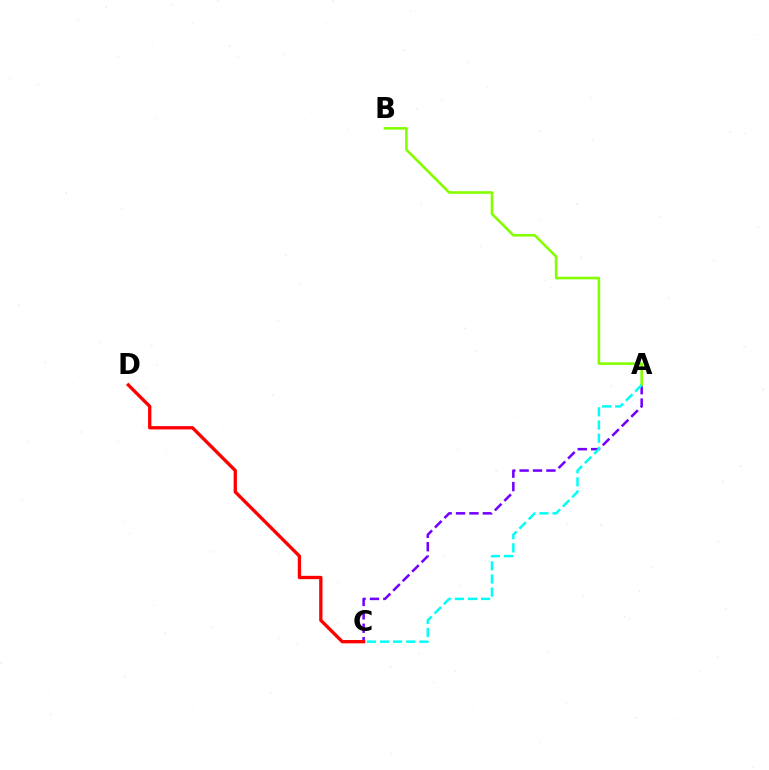{('A', 'C'): [{'color': '#7200ff', 'line_style': 'dashed', 'thickness': 1.82}, {'color': '#00fff6', 'line_style': 'dashed', 'thickness': 1.78}], ('A', 'B'): [{'color': '#84ff00', 'line_style': 'solid', 'thickness': 1.87}], ('C', 'D'): [{'color': '#ff0000', 'line_style': 'solid', 'thickness': 2.39}]}